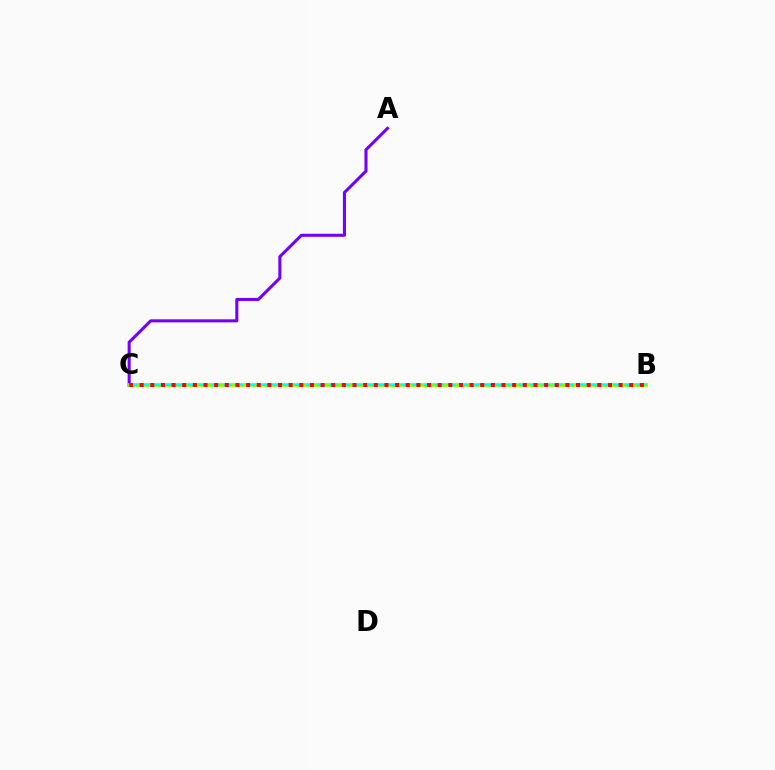{('A', 'C'): [{'color': '#7200ff', 'line_style': 'solid', 'thickness': 2.2}], ('B', 'C'): [{'color': '#84ff00', 'line_style': 'solid', 'thickness': 2.71}, {'color': '#00fff6', 'line_style': 'dashed', 'thickness': 1.6}, {'color': '#ff0000', 'line_style': 'dotted', 'thickness': 2.89}]}